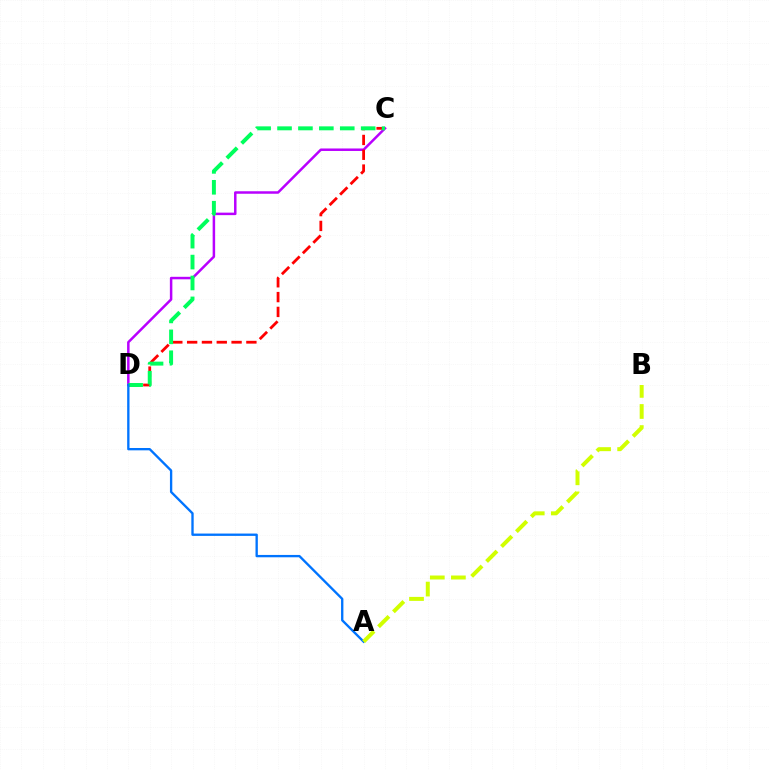{('C', 'D'): [{'color': '#b900ff', 'line_style': 'solid', 'thickness': 1.8}, {'color': '#ff0000', 'line_style': 'dashed', 'thickness': 2.01}, {'color': '#00ff5c', 'line_style': 'dashed', 'thickness': 2.84}], ('A', 'D'): [{'color': '#0074ff', 'line_style': 'solid', 'thickness': 1.69}], ('A', 'B'): [{'color': '#d1ff00', 'line_style': 'dashed', 'thickness': 2.86}]}